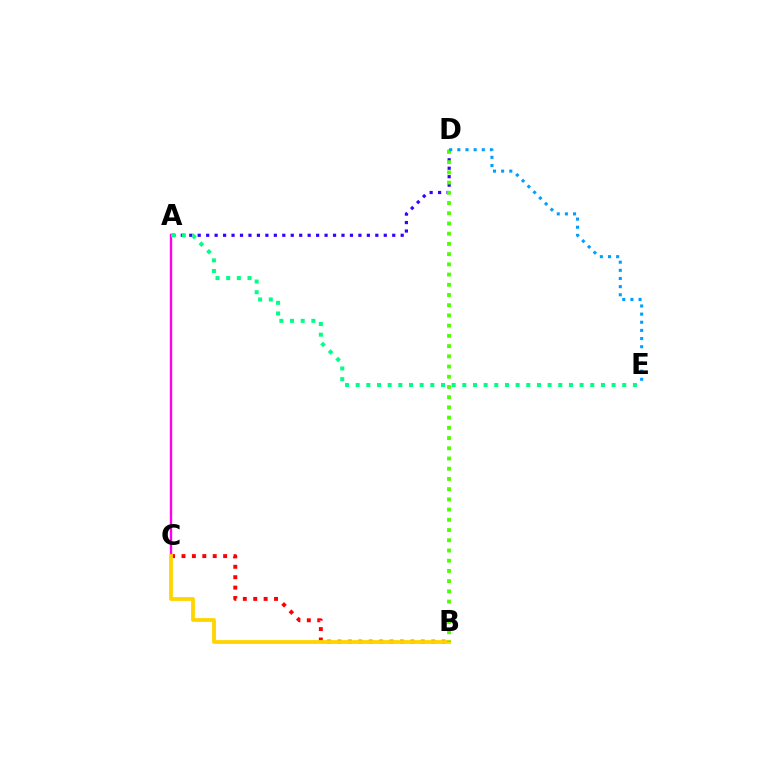{('A', 'D'): [{'color': '#3700ff', 'line_style': 'dotted', 'thickness': 2.3}], ('B', 'C'): [{'color': '#ff0000', 'line_style': 'dotted', 'thickness': 2.83}, {'color': '#ffd500', 'line_style': 'solid', 'thickness': 2.74}], ('A', 'C'): [{'color': '#ff00ed', 'line_style': 'solid', 'thickness': 1.7}], ('A', 'E'): [{'color': '#00ff86', 'line_style': 'dotted', 'thickness': 2.9}], ('B', 'D'): [{'color': '#4fff00', 'line_style': 'dotted', 'thickness': 2.78}], ('D', 'E'): [{'color': '#009eff', 'line_style': 'dotted', 'thickness': 2.21}]}